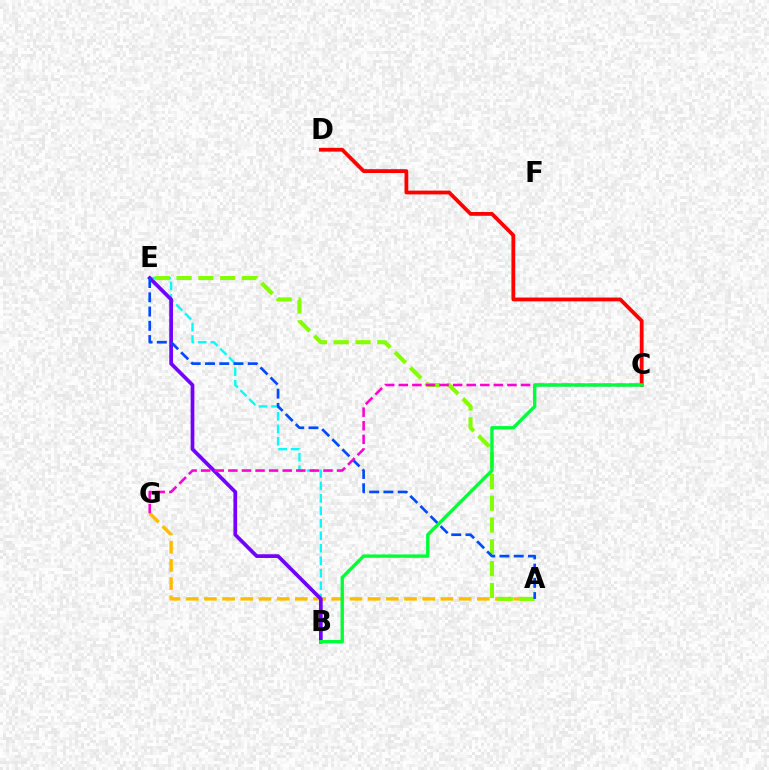{('A', 'G'): [{'color': '#ffbd00', 'line_style': 'dashed', 'thickness': 2.47}], ('B', 'E'): [{'color': '#00fff6', 'line_style': 'dashed', 'thickness': 1.7}, {'color': '#7200ff', 'line_style': 'solid', 'thickness': 2.67}], ('C', 'D'): [{'color': '#ff0000', 'line_style': 'solid', 'thickness': 2.73}], ('A', 'E'): [{'color': '#84ff00', 'line_style': 'dashed', 'thickness': 2.96}, {'color': '#004bff', 'line_style': 'dashed', 'thickness': 1.94}], ('C', 'G'): [{'color': '#ff00cf', 'line_style': 'dashed', 'thickness': 1.85}], ('B', 'C'): [{'color': '#00ff39', 'line_style': 'solid', 'thickness': 2.44}]}